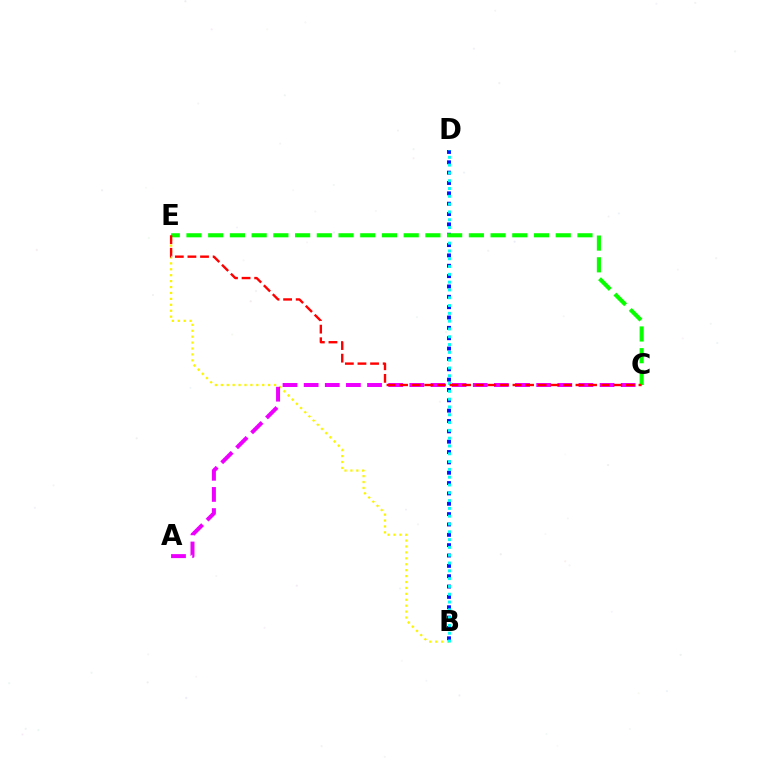{('B', 'E'): [{'color': '#fcf500', 'line_style': 'dotted', 'thickness': 1.61}], ('B', 'D'): [{'color': '#0010ff', 'line_style': 'dotted', 'thickness': 2.81}, {'color': '#00fff6', 'line_style': 'dotted', 'thickness': 2.12}], ('A', 'C'): [{'color': '#ee00ff', 'line_style': 'dashed', 'thickness': 2.87}], ('C', 'E'): [{'color': '#08ff00', 'line_style': 'dashed', 'thickness': 2.95}, {'color': '#ff0000', 'line_style': 'dashed', 'thickness': 1.71}]}